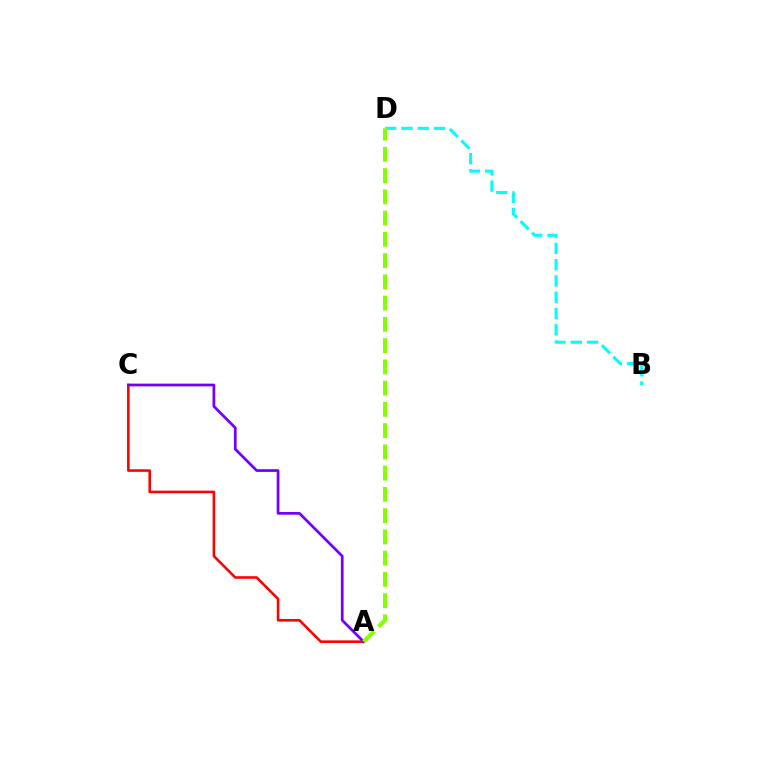{('B', 'D'): [{'color': '#00fff6', 'line_style': 'dashed', 'thickness': 2.21}], ('A', 'C'): [{'color': '#ff0000', 'line_style': 'solid', 'thickness': 1.86}, {'color': '#7200ff', 'line_style': 'solid', 'thickness': 1.96}], ('A', 'D'): [{'color': '#84ff00', 'line_style': 'dashed', 'thickness': 2.89}]}